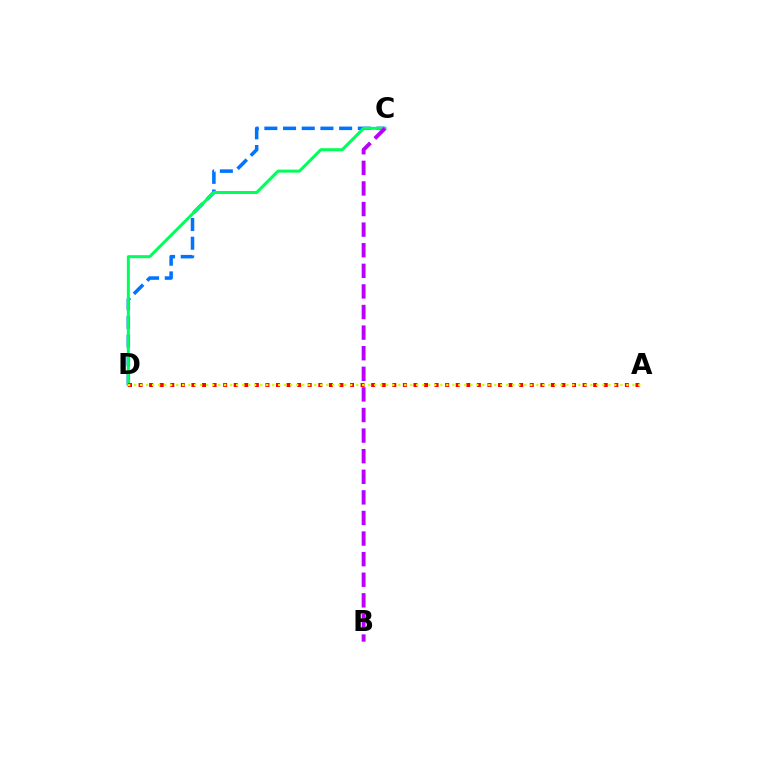{('C', 'D'): [{'color': '#0074ff', 'line_style': 'dashed', 'thickness': 2.54}, {'color': '#00ff5c', 'line_style': 'solid', 'thickness': 2.18}], ('A', 'D'): [{'color': '#ff0000', 'line_style': 'dotted', 'thickness': 2.87}, {'color': '#d1ff00', 'line_style': 'dotted', 'thickness': 1.63}], ('B', 'C'): [{'color': '#b900ff', 'line_style': 'dashed', 'thickness': 2.8}]}